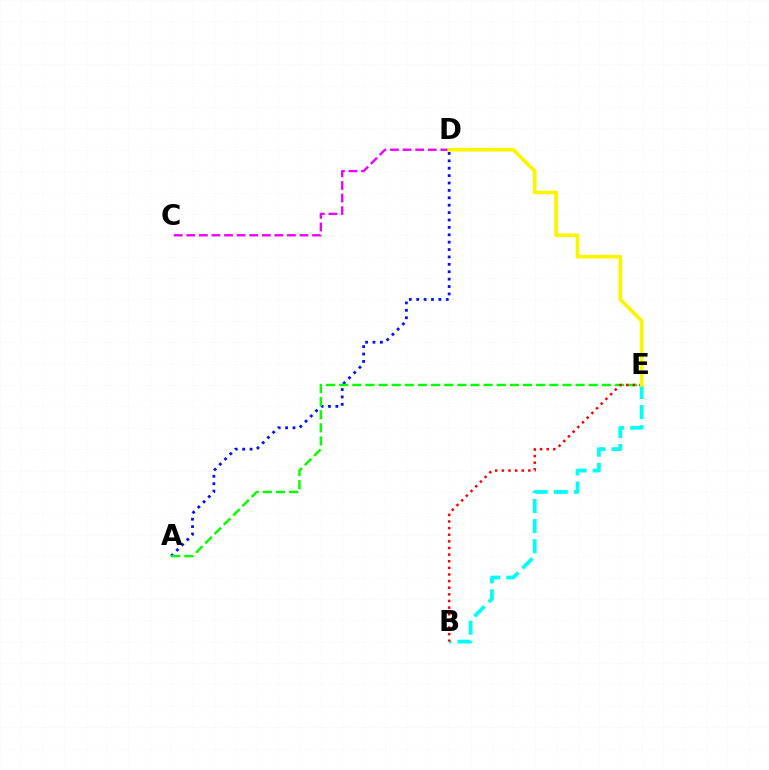{('B', 'E'): [{'color': '#00fff6', 'line_style': 'dashed', 'thickness': 2.73}, {'color': '#ff0000', 'line_style': 'dotted', 'thickness': 1.8}], ('A', 'D'): [{'color': '#0010ff', 'line_style': 'dotted', 'thickness': 2.01}], ('A', 'E'): [{'color': '#08ff00', 'line_style': 'dashed', 'thickness': 1.78}], ('C', 'D'): [{'color': '#ee00ff', 'line_style': 'dashed', 'thickness': 1.71}], ('D', 'E'): [{'color': '#fcf500', 'line_style': 'solid', 'thickness': 2.66}]}